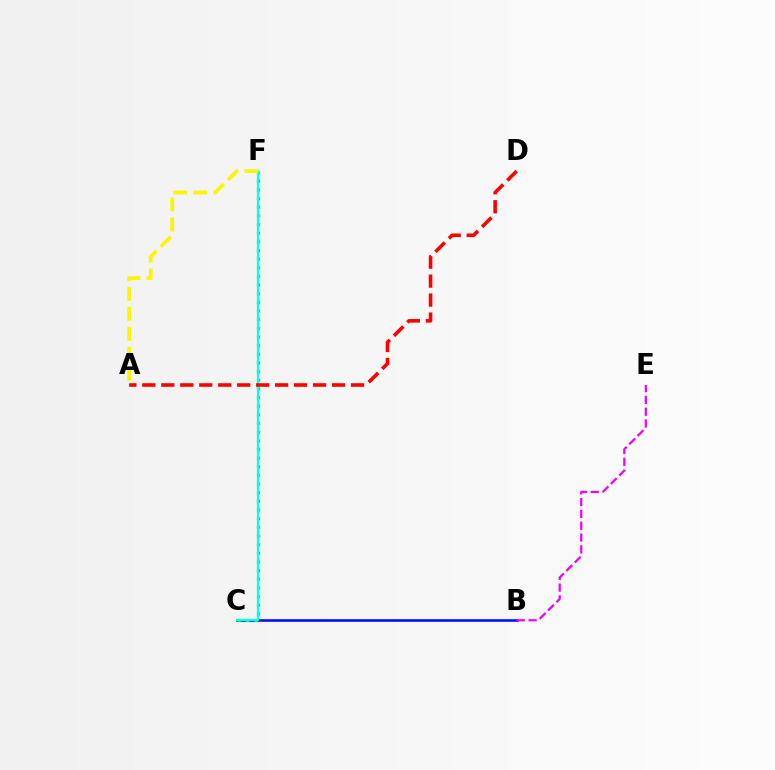{('B', 'C'): [{'color': '#0010ff', 'line_style': 'solid', 'thickness': 1.89}], ('C', 'F'): [{'color': '#08ff00', 'line_style': 'dotted', 'thickness': 2.35}, {'color': '#00fff6', 'line_style': 'solid', 'thickness': 1.56}], ('A', 'F'): [{'color': '#fcf500', 'line_style': 'dashed', 'thickness': 2.71}], ('A', 'D'): [{'color': '#ff0000', 'line_style': 'dashed', 'thickness': 2.58}], ('B', 'E'): [{'color': '#ee00ff', 'line_style': 'dashed', 'thickness': 1.6}]}